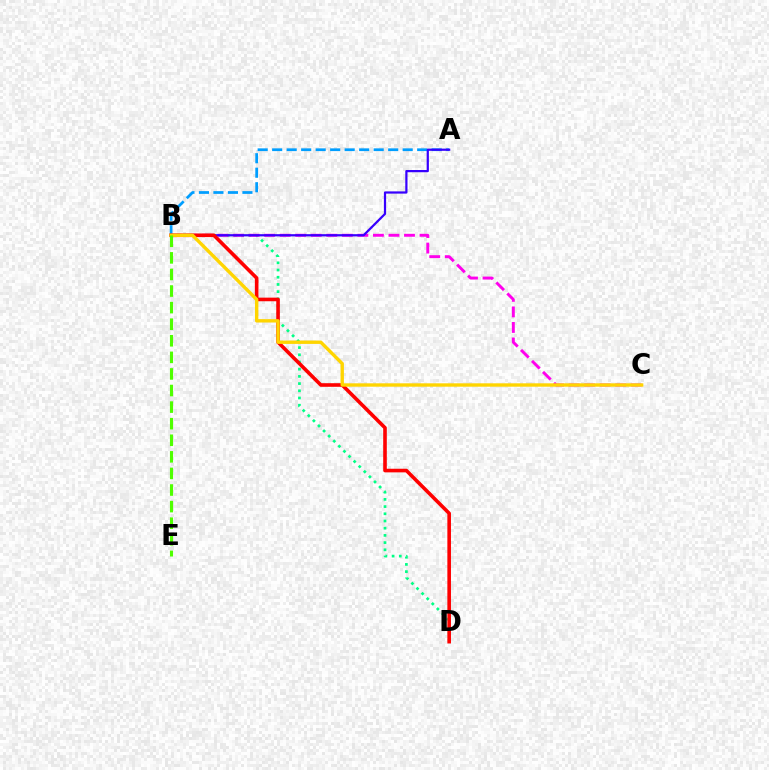{('B', 'D'): [{'color': '#00ff86', 'line_style': 'dotted', 'thickness': 1.96}, {'color': '#ff0000', 'line_style': 'solid', 'thickness': 2.6}], ('A', 'B'): [{'color': '#009eff', 'line_style': 'dashed', 'thickness': 1.97}, {'color': '#3700ff', 'line_style': 'solid', 'thickness': 1.6}], ('B', 'C'): [{'color': '#ff00ed', 'line_style': 'dashed', 'thickness': 2.11}, {'color': '#ffd500', 'line_style': 'solid', 'thickness': 2.44}], ('B', 'E'): [{'color': '#4fff00', 'line_style': 'dashed', 'thickness': 2.25}]}